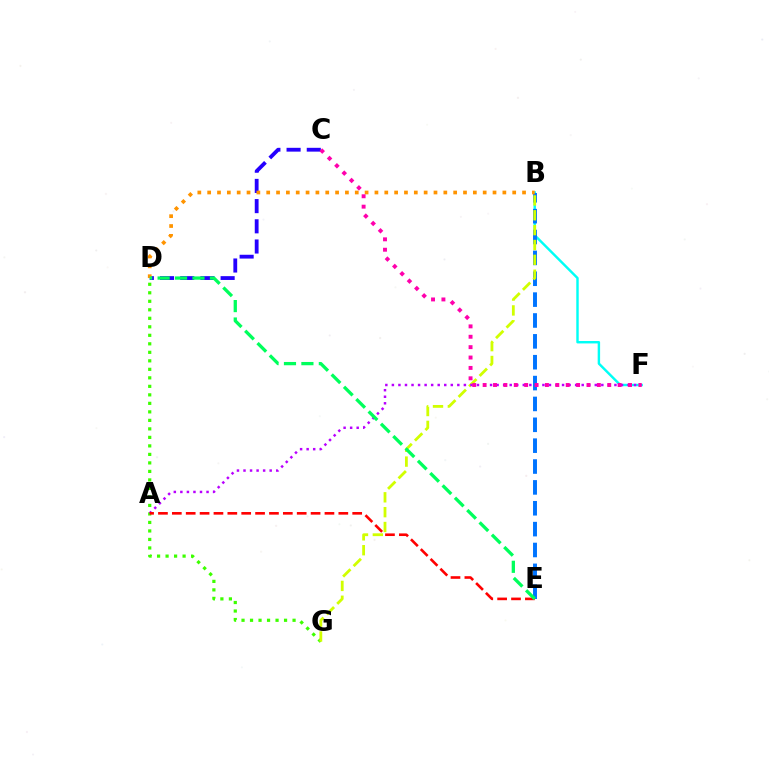{('B', 'F'): [{'color': '#00fff6', 'line_style': 'solid', 'thickness': 1.75}], ('B', 'E'): [{'color': '#0074ff', 'line_style': 'dashed', 'thickness': 2.83}], ('D', 'G'): [{'color': '#3dff00', 'line_style': 'dotted', 'thickness': 2.31}], ('B', 'G'): [{'color': '#d1ff00', 'line_style': 'dashed', 'thickness': 2.02}], ('A', 'F'): [{'color': '#b900ff', 'line_style': 'dotted', 'thickness': 1.78}], ('C', 'D'): [{'color': '#2500ff', 'line_style': 'dashed', 'thickness': 2.74}], ('B', 'D'): [{'color': '#ff9400', 'line_style': 'dotted', 'thickness': 2.67}], ('A', 'E'): [{'color': '#ff0000', 'line_style': 'dashed', 'thickness': 1.88}], ('C', 'F'): [{'color': '#ff00ac', 'line_style': 'dotted', 'thickness': 2.82}], ('D', 'E'): [{'color': '#00ff5c', 'line_style': 'dashed', 'thickness': 2.37}]}